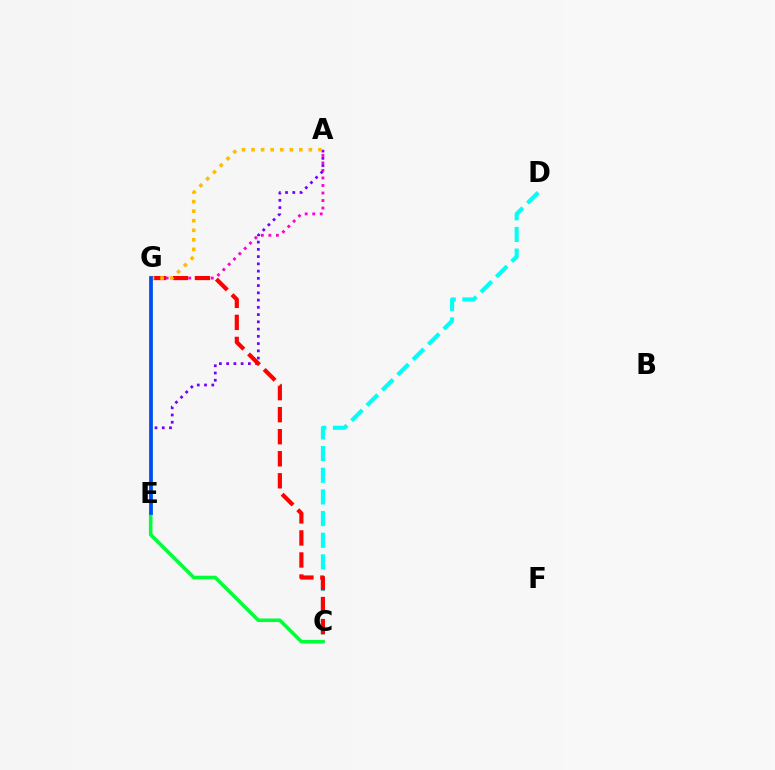{('A', 'G'): [{'color': '#ff00cf', 'line_style': 'dotted', 'thickness': 2.04}, {'color': '#ffbd00', 'line_style': 'dotted', 'thickness': 2.6}], ('A', 'E'): [{'color': '#7200ff', 'line_style': 'dotted', 'thickness': 1.97}], ('C', 'D'): [{'color': '#00fff6', 'line_style': 'dashed', 'thickness': 2.94}], ('C', 'G'): [{'color': '#ff0000', 'line_style': 'dashed', 'thickness': 2.99}], ('E', 'G'): [{'color': '#84ff00', 'line_style': 'solid', 'thickness': 2.55}, {'color': '#004bff', 'line_style': 'solid', 'thickness': 2.64}], ('C', 'E'): [{'color': '#00ff39', 'line_style': 'solid', 'thickness': 2.57}]}